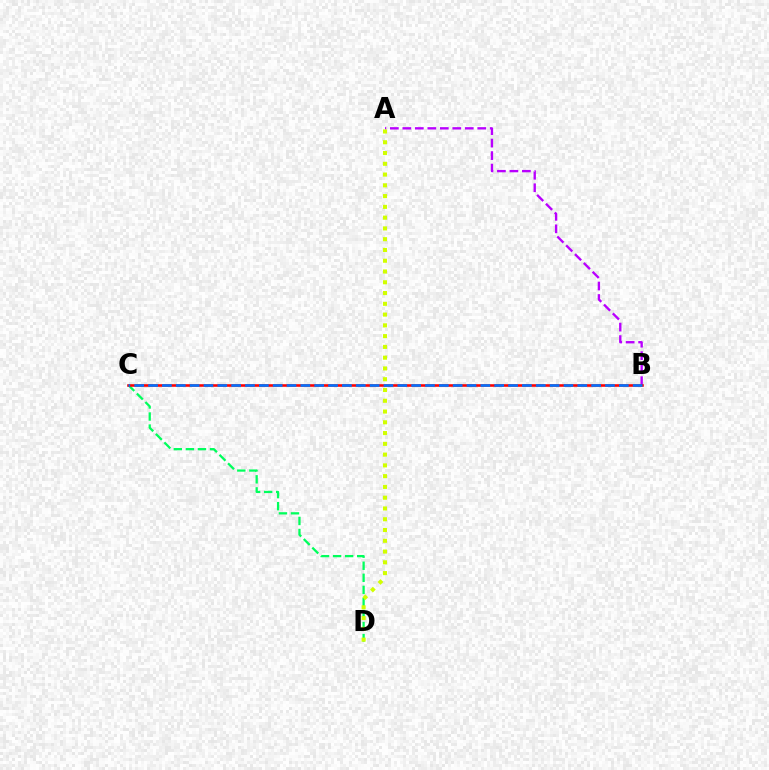{('A', 'B'): [{'color': '#b900ff', 'line_style': 'dashed', 'thickness': 1.7}], ('C', 'D'): [{'color': '#00ff5c', 'line_style': 'dashed', 'thickness': 1.64}], ('A', 'D'): [{'color': '#d1ff00', 'line_style': 'dotted', 'thickness': 2.93}], ('B', 'C'): [{'color': '#ff0000', 'line_style': 'solid', 'thickness': 1.86}, {'color': '#0074ff', 'line_style': 'dashed', 'thickness': 1.88}]}